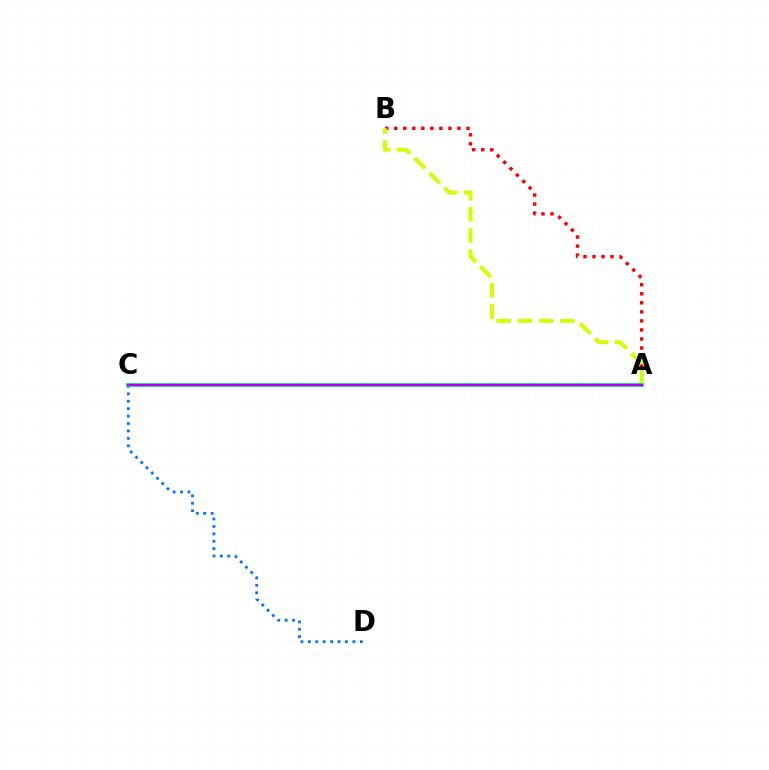{('C', 'D'): [{'color': '#0074ff', 'line_style': 'dotted', 'thickness': 2.02}], ('A', 'B'): [{'color': '#ff0000', 'line_style': 'dotted', 'thickness': 2.45}, {'color': '#d1ff00', 'line_style': 'dashed', 'thickness': 2.88}], ('A', 'C'): [{'color': '#00ff5c', 'line_style': 'solid', 'thickness': 2.79}, {'color': '#b900ff', 'line_style': 'solid', 'thickness': 1.68}]}